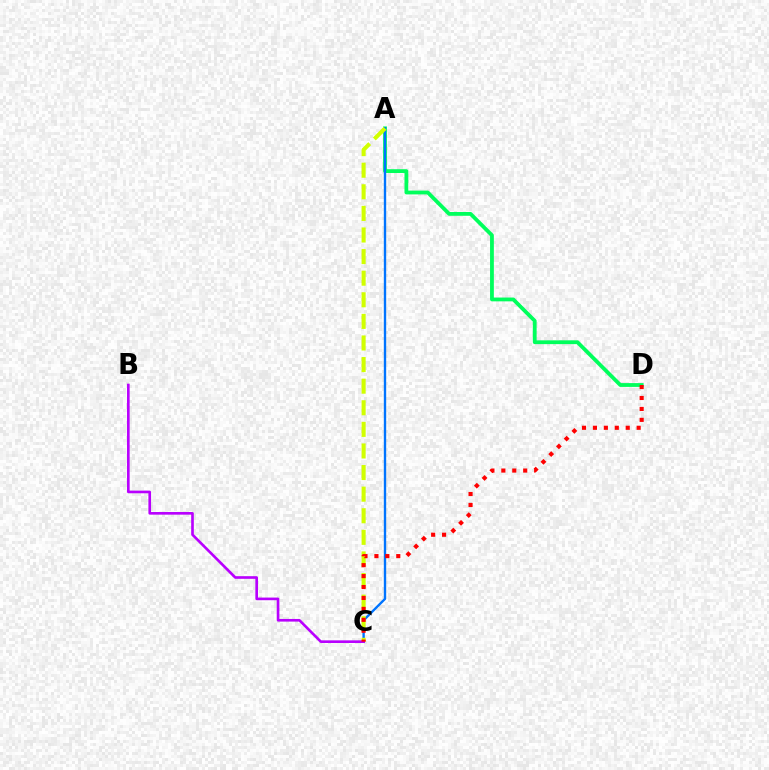{('A', 'D'): [{'color': '#00ff5c', 'line_style': 'solid', 'thickness': 2.74}], ('A', 'C'): [{'color': '#0074ff', 'line_style': 'solid', 'thickness': 1.7}, {'color': '#d1ff00', 'line_style': 'dashed', 'thickness': 2.93}], ('B', 'C'): [{'color': '#b900ff', 'line_style': 'solid', 'thickness': 1.9}], ('C', 'D'): [{'color': '#ff0000', 'line_style': 'dotted', 'thickness': 2.97}]}